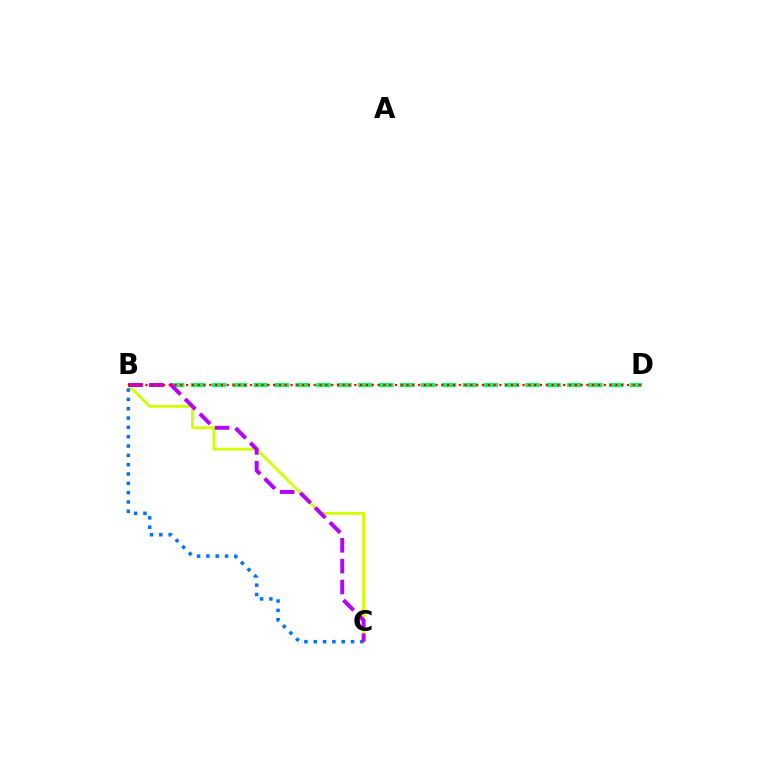{('B', 'C'): [{'color': '#d1ff00', 'line_style': 'solid', 'thickness': 2.03}, {'color': '#0074ff', 'line_style': 'dotted', 'thickness': 2.53}, {'color': '#b900ff', 'line_style': 'dashed', 'thickness': 2.83}], ('B', 'D'): [{'color': '#00ff5c', 'line_style': 'dashed', 'thickness': 2.84}, {'color': '#ff0000', 'line_style': 'dotted', 'thickness': 1.58}]}